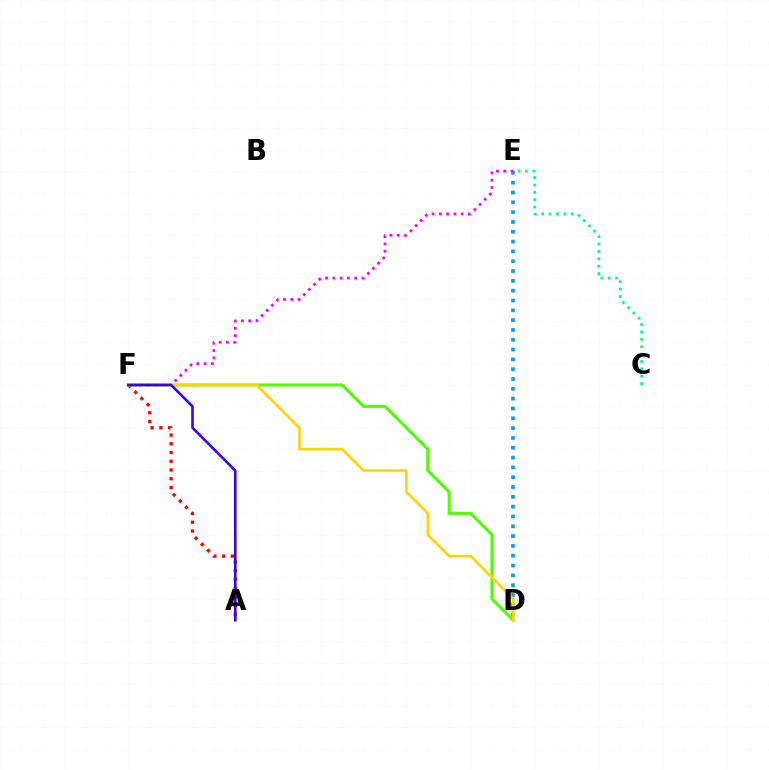{('C', 'E'): [{'color': '#00ff86', 'line_style': 'dotted', 'thickness': 2.01}], ('D', 'E'): [{'color': '#009eff', 'line_style': 'dotted', 'thickness': 2.67}], ('E', 'F'): [{'color': '#ff00ed', 'line_style': 'dotted', 'thickness': 1.98}], ('A', 'F'): [{'color': '#ff0000', 'line_style': 'dotted', 'thickness': 2.37}, {'color': '#3700ff', 'line_style': 'solid', 'thickness': 1.88}], ('D', 'F'): [{'color': '#4fff00', 'line_style': 'solid', 'thickness': 2.22}, {'color': '#ffd500', 'line_style': 'solid', 'thickness': 1.89}]}